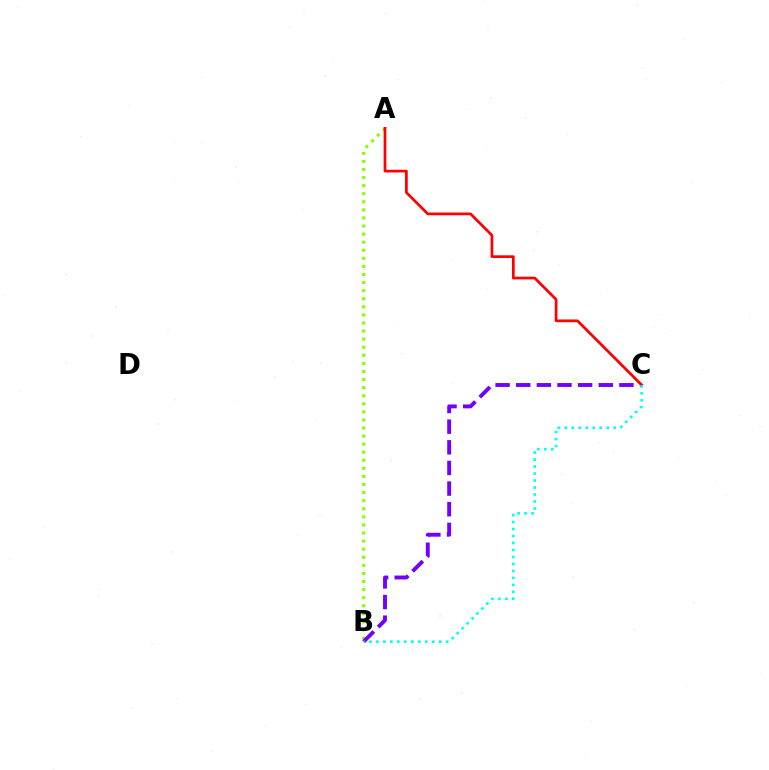{('A', 'B'): [{'color': '#84ff00', 'line_style': 'dotted', 'thickness': 2.2}], ('B', 'C'): [{'color': '#7200ff', 'line_style': 'dashed', 'thickness': 2.8}, {'color': '#00fff6', 'line_style': 'dotted', 'thickness': 1.9}], ('A', 'C'): [{'color': '#ff0000', 'line_style': 'solid', 'thickness': 1.96}]}